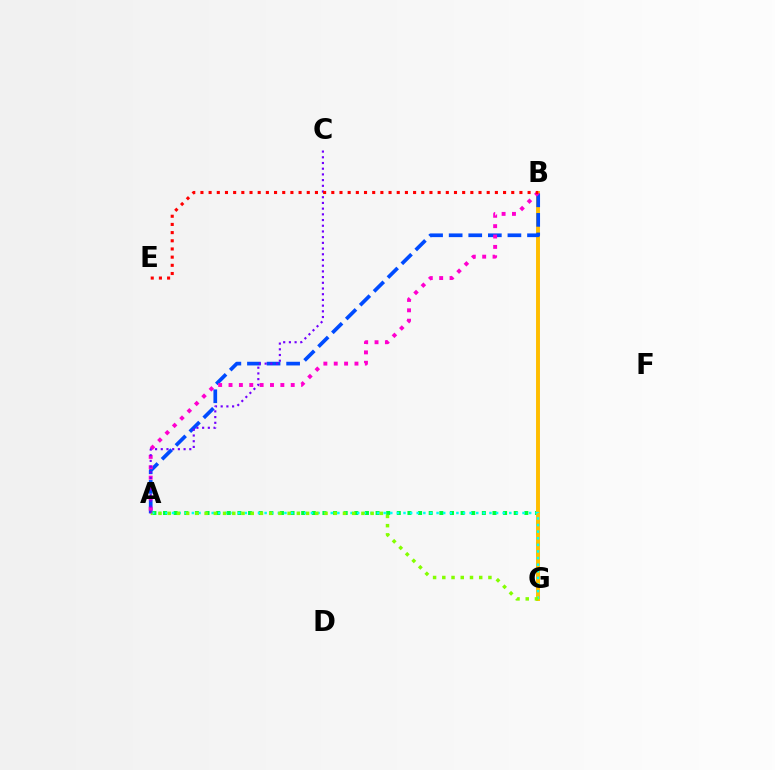{('A', 'G'): [{'color': '#00ff39', 'line_style': 'dotted', 'thickness': 2.89}, {'color': '#00fff6', 'line_style': 'dotted', 'thickness': 1.8}, {'color': '#84ff00', 'line_style': 'dotted', 'thickness': 2.51}], ('B', 'G'): [{'color': '#ffbd00', 'line_style': 'solid', 'thickness': 2.83}], ('A', 'B'): [{'color': '#004bff', 'line_style': 'dashed', 'thickness': 2.66}, {'color': '#ff00cf', 'line_style': 'dotted', 'thickness': 2.82}], ('A', 'C'): [{'color': '#7200ff', 'line_style': 'dotted', 'thickness': 1.55}], ('B', 'E'): [{'color': '#ff0000', 'line_style': 'dotted', 'thickness': 2.22}]}